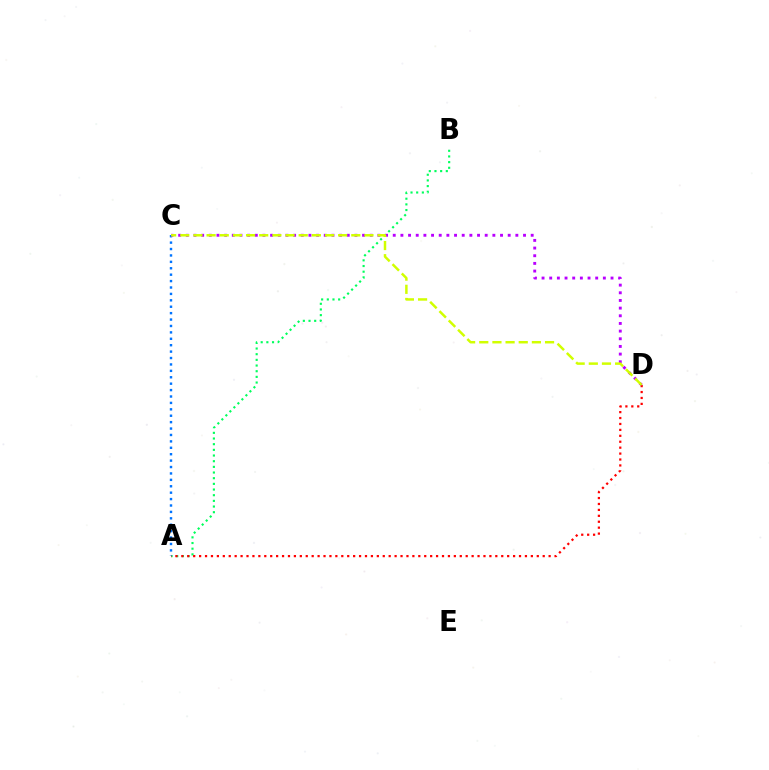{('A', 'B'): [{'color': '#00ff5c', 'line_style': 'dotted', 'thickness': 1.54}], ('A', 'D'): [{'color': '#ff0000', 'line_style': 'dotted', 'thickness': 1.61}], ('A', 'C'): [{'color': '#0074ff', 'line_style': 'dotted', 'thickness': 1.74}], ('C', 'D'): [{'color': '#b900ff', 'line_style': 'dotted', 'thickness': 2.08}, {'color': '#d1ff00', 'line_style': 'dashed', 'thickness': 1.79}]}